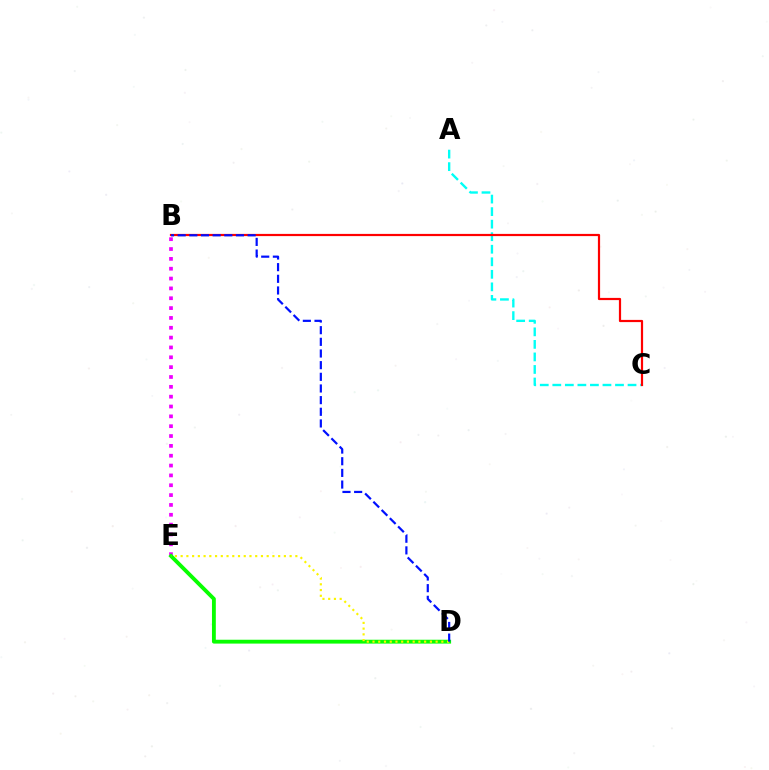{('A', 'C'): [{'color': '#00fff6', 'line_style': 'dashed', 'thickness': 1.7}], ('B', 'E'): [{'color': '#ee00ff', 'line_style': 'dotted', 'thickness': 2.67}], ('D', 'E'): [{'color': '#08ff00', 'line_style': 'solid', 'thickness': 2.77}, {'color': '#fcf500', 'line_style': 'dotted', 'thickness': 1.56}], ('B', 'C'): [{'color': '#ff0000', 'line_style': 'solid', 'thickness': 1.58}], ('B', 'D'): [{'color': '#0010ff', 'line_style': 'dashed', 'thickness': 1.58}]}